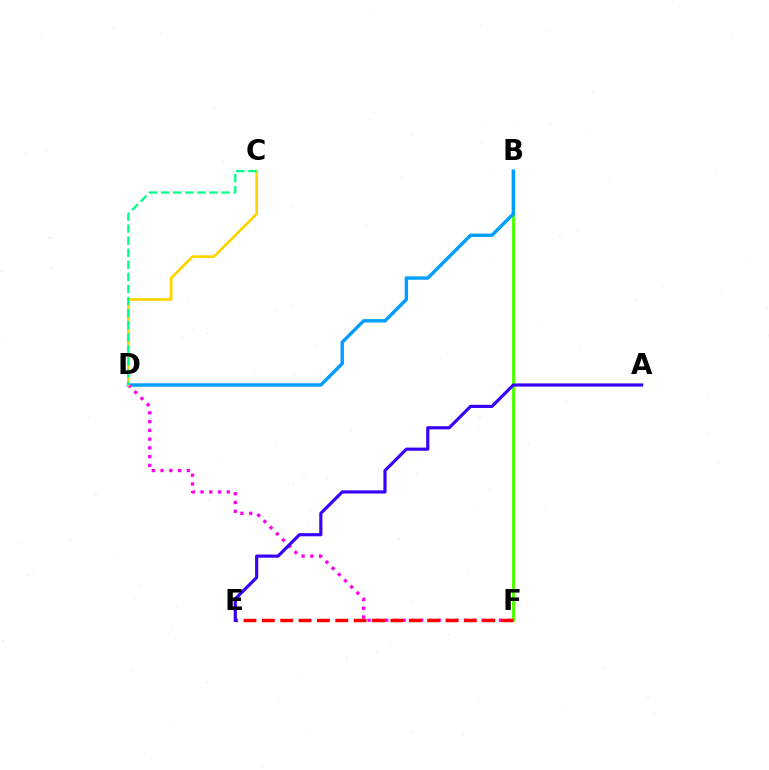{('B', 'F'): [{'color': '#4fff00', 'line_style': 'solid', 'thickness': 2.09}], ('B', 'D'): [{'color': '#009eff', 'line_style': 'solid', 'thickness': 2.44}], ('D', 'F'): [{'color': '#ff00ed', 'line_style': 'dotted', 'thickness': 2.38}], ('E', 'F'): [{'color': '#ff0000', 'line_style': 'dashed', 'thickness': 2.5}], ('A', 'E'): [{'color': '#3700ff', 'line_style': 'solid', 'thickness': 2.27}], ('C', 'D'): [{'color': '#ffd500', 'line_style': 'solid', 'thickness': 1.96}, {'color': '#00ff86', 'line_style': 'dashed', 'thickness': 1.64}]}